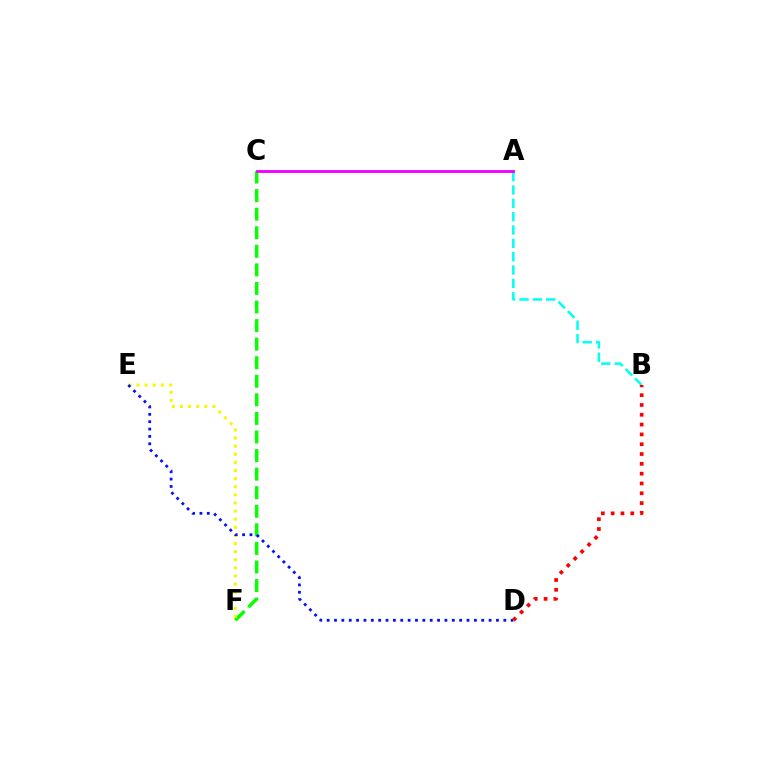{('C', 'F'): [{'color': '#08ff00', 'line_style': 'dashed', 'thickness': 2.52}], ('E', 'F'): [{'color': '#fcf500', 'line_style': 'dotted', 'thickness': 2.2}], ('A', 'B'): [{'color': '#00fff6', 'line_style': 'dashed', 'thickness': 1.81}], ('A', 'C'): [{'color': '#ee00ff', 'line_style': 'solid', 'thickness': 2.04}], ('D', 'E'): [{'color': '#0010ff', 'line_style': 'dotted', 'thickness': 2.0}], ('B', 'D'): [{'color': '#ff0000', 'line_style': 'dotted', 'thickness': 2.67}]}